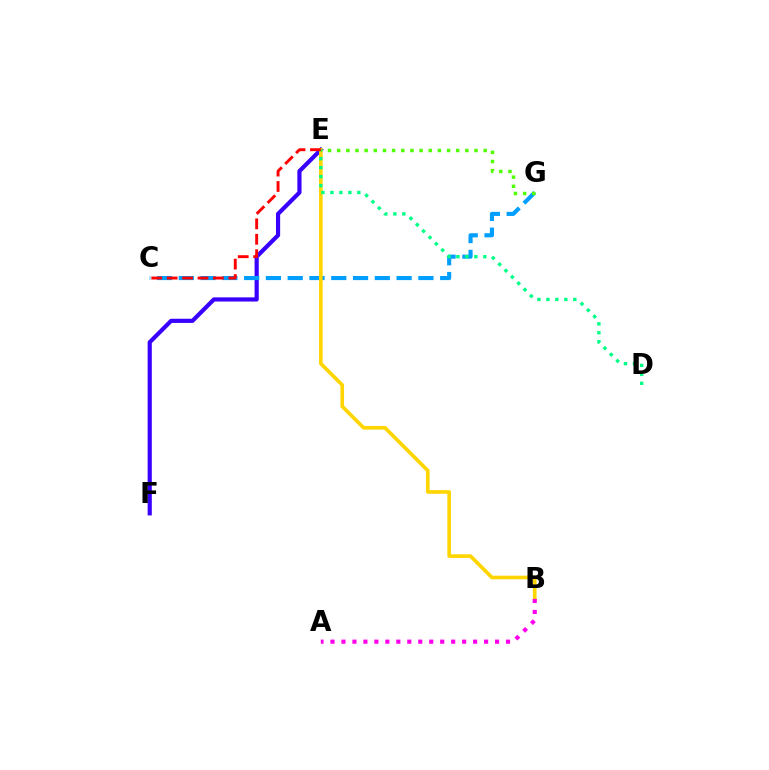{('E', 'F'): [{'color': '#3700ff', 'line_style': 'solid', 'thickness': 3.0}], ('C', 'G'): [{'color': '#009eff', 'line_style': 'dashed', 'thickness': 2.96}], ('B', 'E'): [{'color': '#ffd500', 'line_style': 'solid', 'thickness': 2.62}], ('D', 'E'): [{'color': '#00ff86', 'line_style': 'dotted', 'thickness': 2.44}], ('A', 'B'): [{'color': '#ff00ed', 'line_style': 'dotted', 'thickness': 2.98}], ('E', 'G'): [{'color': '#4fff00', 'line_style': 'dotted', 'thickness': 2.49}], ('C', 'E'): [{'color': '#ff0000', 'line_style': 'dashed', 'thickness': 2.09}]}